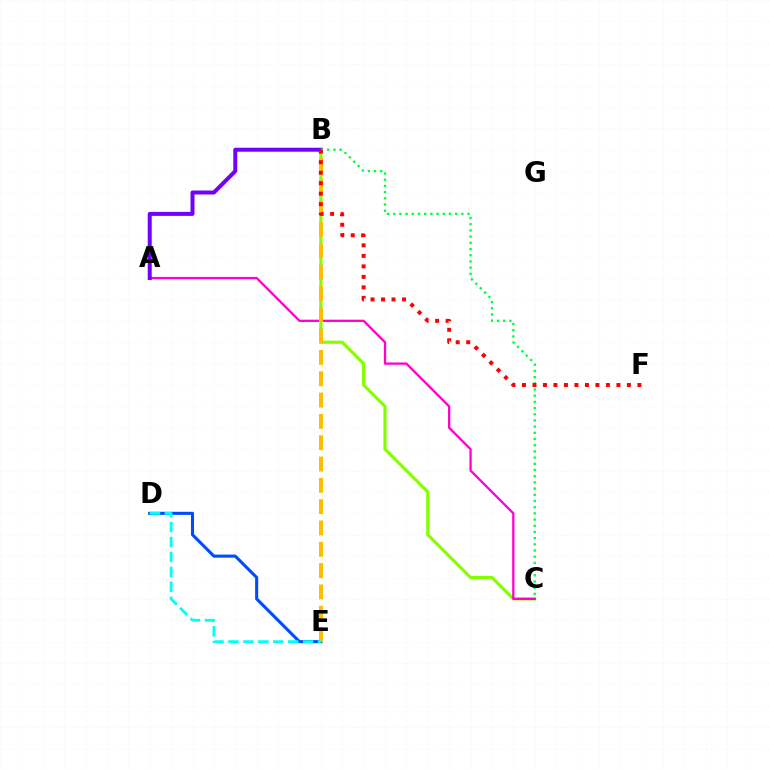{('B', 'C'): [{'color': '#84ff00', 'line_style': 'solid', 'thickness': 2.27}, {'color': '#00ff39', 'line_style': 'dotted', 'thickness': 1.68}], ('A', 'C'): [{'color': '#ff00cf', 'line_style': 'solid', 'thickness': 1.65}], ('D', 'E'): [{'color': '#004bff', 'line_style': 'solid', 'thickness': 2.21}, {'color': '#00fff6', 'line_style': 'dashed', 'thickness': 2.03}], ('B', 'E'): [{'color': '#ffbd00', 'line_style': 'dashed', 'thickness': 2.9}], ('A', 'B'): [{'color': '#7200ff', 'line_style': 'solid', 'thickness': 2.87}], ('B', 'F'): [{'color': '#ff0000', 'line_style': 'dotted', 'thickness': 2.85}]}